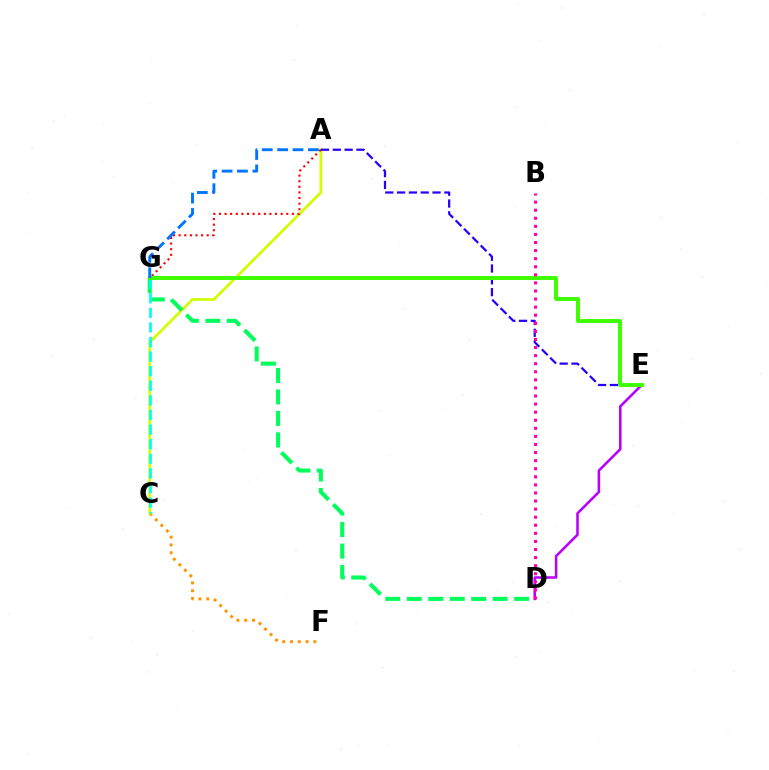{('C', 'F'): [{'color': '#ff9400', 'line_style': 'dotted', 'thickness': 2.12}], ('D', 'E'): [{'color': '#b900ff', 'line_style': 'solid', 'thickness': 1.83}], ('A', 'C'): [{'color': '#d1ff00', 'line_style': 'solid', 'thickness': 1.97}], ('D', 'G'): [{'color': '#00ff5c', 'line_style': 'dashed', 'thickness': 2.92}], ('A', 'G'): [{'color': '#ff0000', 'line_style': 'dotted', 'thickness': 1.52}, {'color': '#0074ff', 'line_style': 'dashed', 'thickness': 2.09}], ('C', 'G'): [{'color': '#00fff6', 'line_style': 'dashed', 'thickness': 1.98}], ('A', 'E'): [{'color': '#2500ff', 'line_style': 'dashed', 'thickness': 1.61}], ('E', 'G'): [{'color': '#3dff00', 'line_style': 'solid', 'thickness': 2.84}], ('B', 'D'): [{'color': '#ff00ac', 'line_style': 'dotted', 'thickness': 2.19}]}